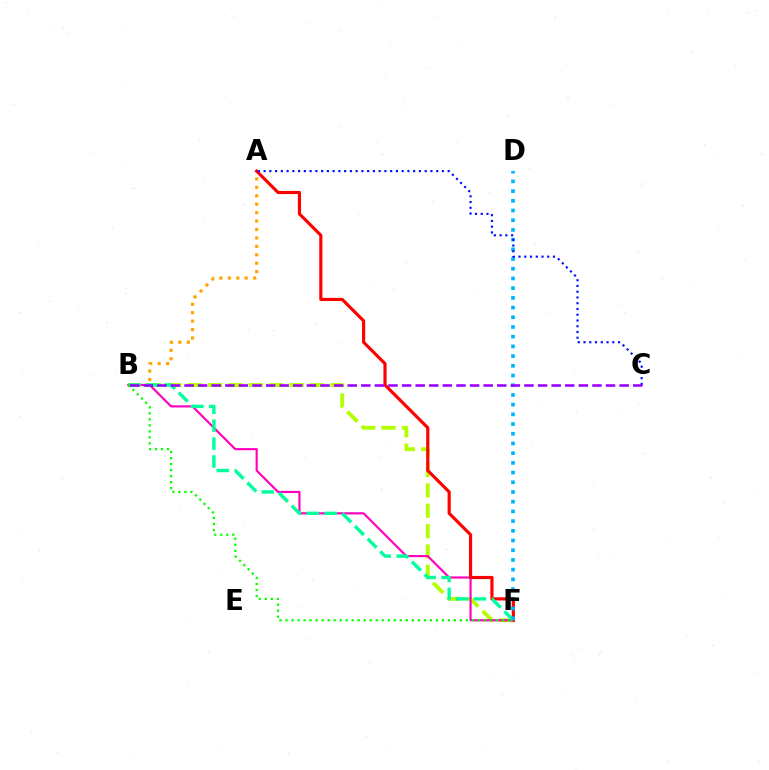{('B', 'F'): [{'color': '#b3ff00', 'line_style': 'dashed', 'thickness': 2.77}, {'color': '#ff00bd', 'line_style': 'solid', 'thickness': 1.56}, {'color': '#00ff9d', 'line_style': 'dashed', 'thickness': 2.44}, {'color': '#08ff00', 'line_style': 'dotted', 'thickness': 1.63}], ('A', 'B'): [{'color': '#ffa500', 'line_style': 'dotted', 'thickness': 2.29}], ('A', 'F'): [{'color': '#ff0000', 'line_style': 'solid', 'thickness': 2.27}], ('D', 'F'): [{'color': '#00b5ff', 'line_style': 'dotted', 'thickness': 2.64}], ('A', 'C'): [{'color': '#0010ff', 'line_style': 'dotted', 'thickness': 1.56}], ('B', 'C'): [{'color': '#9b00ff', 'line_style': 'dashed', 'thickness': 1.85}]}